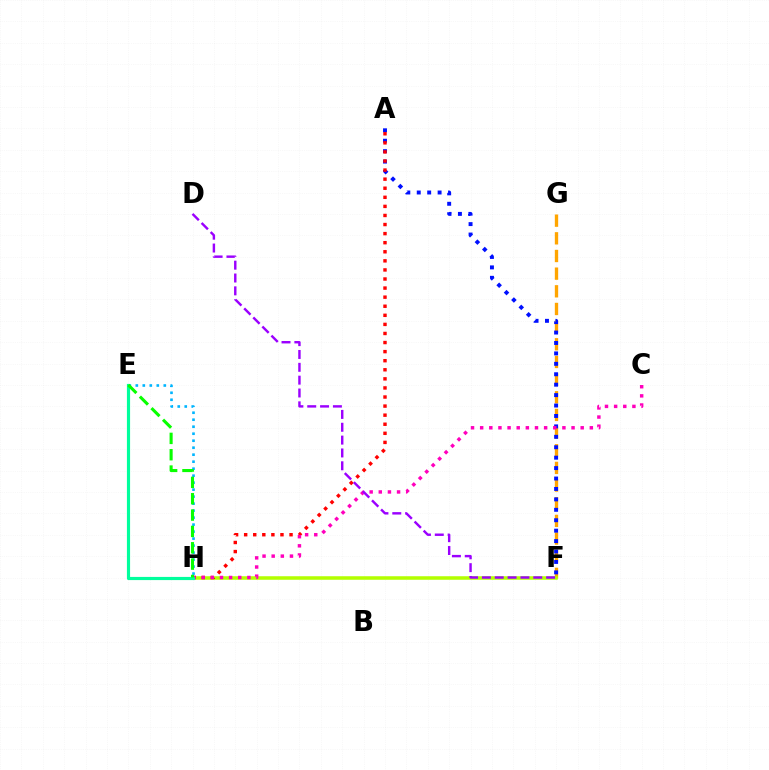{('E', 'H'): [{'color': '#00b5ff', 'line_style': 'dotted', 'thickness': 1.9}, {'color': '#00ff9d', 'line_style': 'solid', 'thickness': 2.28}, {'color': '#08ff00', 'line_style': 'dashed', 'thickness': 2.22}], ('F', 'G'): [{'color': '#ffa500', 'line_style': 'dashed', 'thickness': 2.4}], ('A', 'F'): [{'color': '#0010ff', 'line_style': 'dotted', 'thickness': 2.83}], ('F', 'H'): [{'color': '#b3ff00', 'line_style': 'solid', 'thickness': 2.54}], ('A', 'H'): [{'color': '#ff0000', 'line_style': 'dotted', 'thickness': 2.47}], ('C', 'H'): [{'color': '#ff00bd', 'line_style': 'dotted', 'thickness': 2.48}], ('D', 'F'): [{'color': '#9b00ff', 'line_style': 'dashed', 'thickness': 1.74}]}